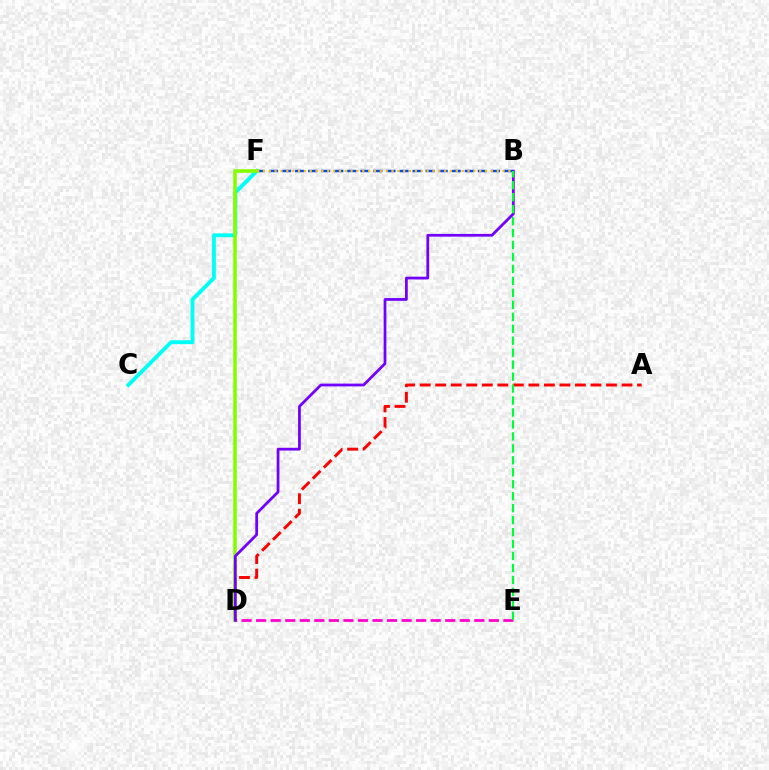{('A', 'D'): [{'color': '#ff0000', 'line_style': 'dashed', 'thickness': 2.11}], ('B', 'F'): [{'color': '#004bff', 'line_style': 'dashed', 'thickness': 1.77}, {'color': '#ffbd00', 'line_style': 'dotted', 'thickness': 1.59}], ('C', 'F'): [{'color': '#00fff6', 'line_style': 'solid', 'thickness': 2.8}], ('D', 'F'): [{'color': '#84ff00', 'line_style': 'solid', 'thickness': 2.57}], ('D', 'E'): [{'color': '#ff00cf', 'line_style': 'dashed', 'thickness': 1.98}], ('B', 'D'): [{'color': '#7200ff', 'line_style': 'solid', 'thickness': 1.99}], ('B', 'E'): [{'color': '#00ff39', 'line_style': 'dashed', 'thickness': 1.62}]}